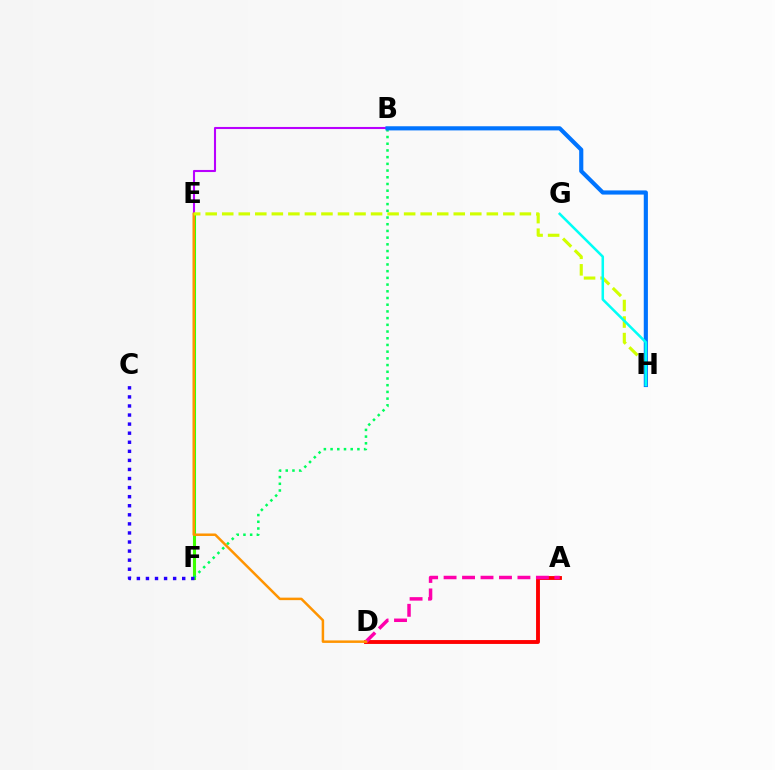{('A', 'D'): [{'color': '#ff0000', 'line_style': 'solid', 'thickness': 2.79}, {'color': '#ff00ac', 'line_style': 'dashed', 'thickness': 2.51}], ('E', 'F'): [{'color': '#3dff00', 'line_style': 'solid', 'thickness': 2.21}], ('B', 'E'): [{'color': '#b900ff', 'line_style': 'solid', 'thickness': 1.51}], ('D', 'E'): [{'color': '#ff9400', 'line_style': 'solid', 'thickness': 1.8}], ('E', 'H'): [{'color': '#d1ff00', 'line_style': 'dashed', 'thickness': 2.25}], ('B', 'F'): [{'color': '#00ff5c', 'line_style': 'dotted', 'thickness': 1.82}], ('B', 'H'): [{'color': '#0074ff', 'line_style': 'solid', 'thickness': 2.98}], ('C', 'F'): [{'color': '#2500ff', 'line_style': 'dotted', 'thickness': 2.46}], ('G', 'H'): [{'color': '#00fff6', 'line_style': 'solid', 'thickness': 1.83}]}